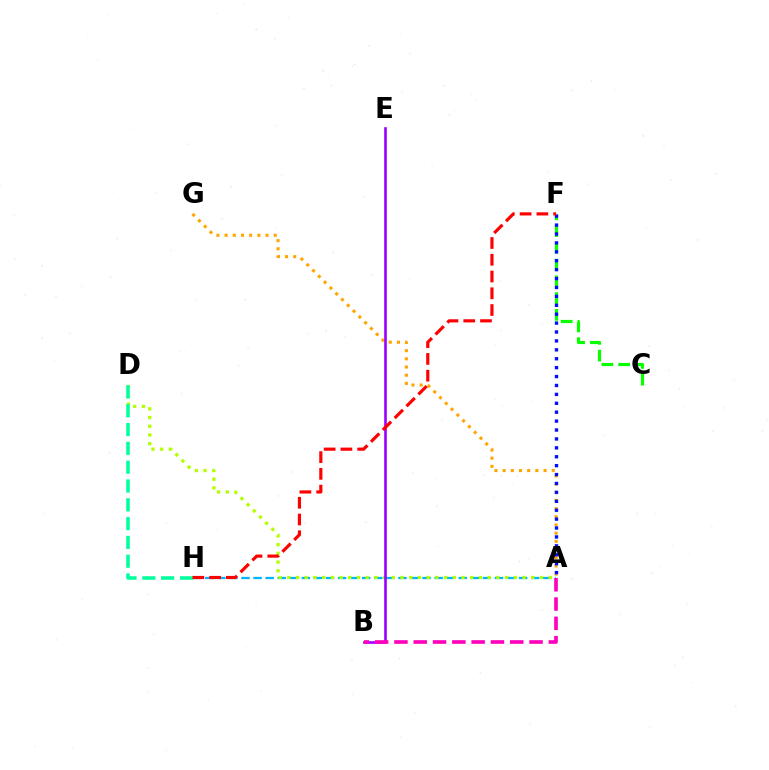{('A', 'H'): [{'color': '#00b5ff', 'line_style': 'dashed', 'thickness': 1.64}], ('A', 'G'): [{'color': '#ffa500', 'line_style': 'dotted', 'thickness': 2.22}], ('A', 'D'): [{'color': '#b3ff00', 'line_style': 'dotted', 'thickness': 2.37}], ('D', 'H'): [{'color': '#00ff9d', 'line_style': 'dashed', 'thickness': 2.55}], ('C', 'F'): [{'color': '#08ff00', 'line_style': 'dashed', 'thickness': 2.28}], ('A', 'F'): [{'color': '#0010ff', 'line_style': 'dotted', 'thickness': 2.42}], ('B', 'E'): [{'color': '#9b00ff', 'line_style': 'solid', 'thickness': 1.9}], ('A', 'B'): [{'color': '#ff00bd', 'line_style': 'dashed', 'thickness': 2.62}], ('F', 'H'): [{'color': '#ff0000', 'line_style': 'dashed', 'thickness': 2.28}]}